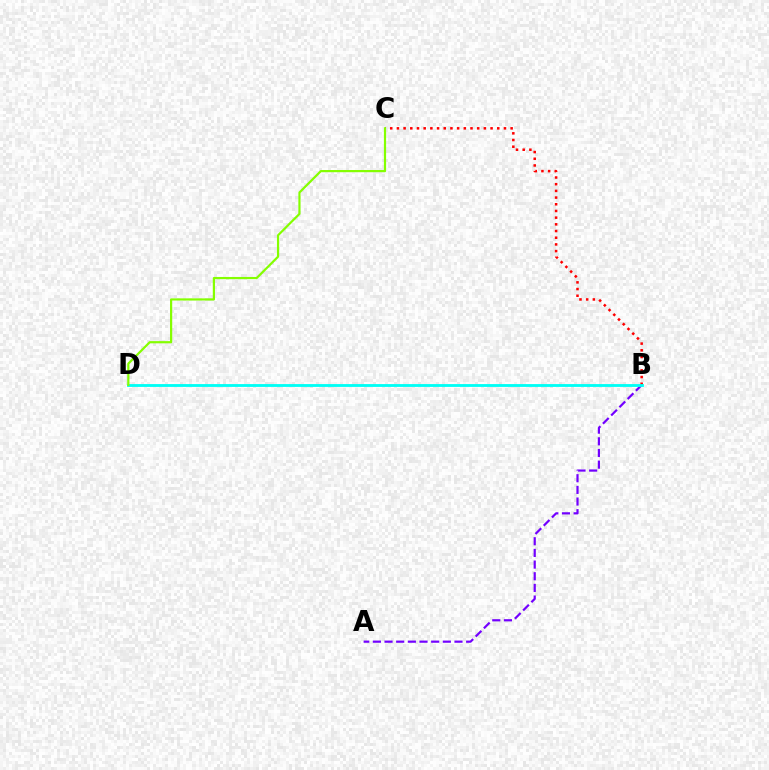{('A', 'B'): [{'color': '#7200ff', 'line_style': 'dashed', 'thickness': 1.58}], ('B', 'C'): [{'color': '#ff0000', 'line_style': 'dotted', 'thickness': 1.82}], ('B', 'D'): [{'color': '#00fff6', 'line_style': 'solid', 'thickness': 2.04}], ('C', 'D'): [{'color': '#84ff00', 'line_style': 'solid', 'thickness': 1.58}]}